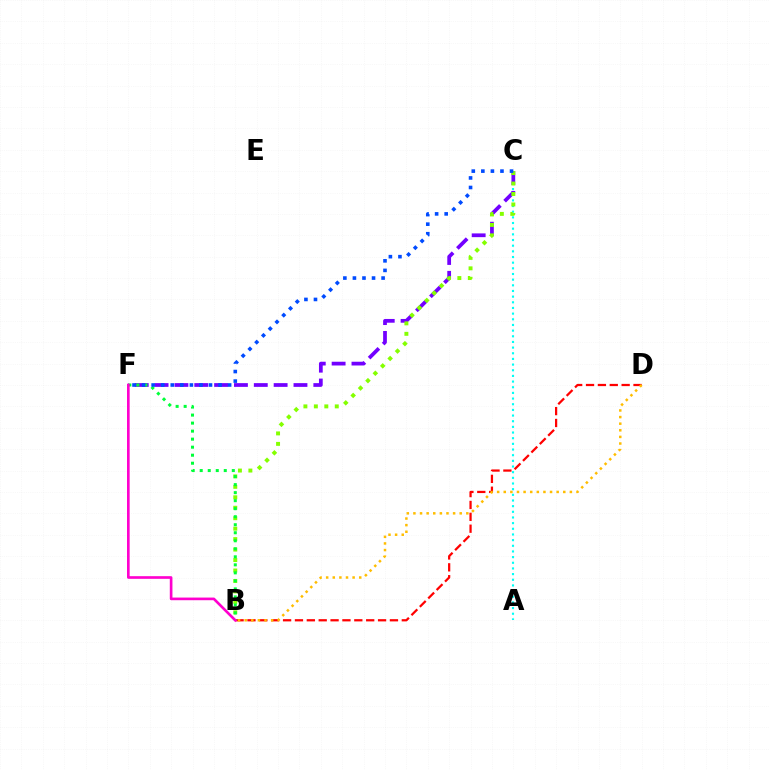{('A', 'C'): [{'color': '#00fff6', 'line_style': 'dotted', 'thickness': 1.54}], ('B', 'D'): [{'color': '#ff0000', 'line_style': 'dashed', 'thickness': 1.61}, {'color': '#ffbd00', 'line_style': 'dotted', 'thickness': 1.8}], ('C', 'F'): [{'color': '#7200ff', 'line_style': 'dashed', 'thickness': 2.7}, {'color': '#004bff', 'line_style': 'dotted', 'thickness': 2.6}], ('B', 'C'): [{'color': '#84ff00', 'line_style': 'dotted', 'thickness': 2.84}], ('B', 'F'): [{'color': '#00ff39', 'line_style': 'dotted', 'thickness': 2.18}, {'color': '#ff00cf', 'line_style': 'solid', 'thickness': 1.91}]}